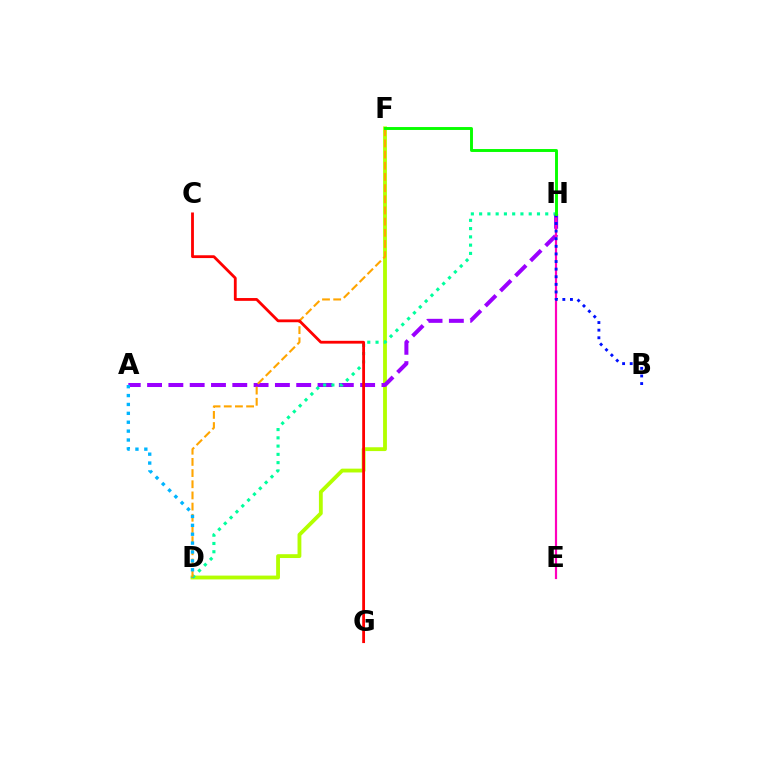{('D', 'F'): [{'color': '#b3ff00', 'line_style': 'solid', 'thickness': 2.76}, {'color': '#ffa500', 'line_style': 'dashed', 'thickness': 1.52}], ('A', 'H'): [{'color': '#9b00ff', 'line_style': 'dashed', 'thickness': 2.89}], ('D', 'H'): [{'color': '#00ff9d', 'line_style': 'dotted', 'thickness': 2.25}], ('C', 'G'): [{'color': '#ff0000', 'line_style': 'solid', 'thickness': 2.02}], ('E', 'H'): [{'color': '#ff00bd', 'line_style': 'solid', 'thickness': 1.58}], ('A', 'D'): [{'color': '#00b5ff', 'line_style': 'dotted', 'thickness': 2.41}], ('B', 'H'): [{'color': '#0010ff', 'line_style': 'dotted', 'thickness': 2.07}], ('F', 'H'): [{'color': '#08ff00', 'line_style': 'solid', 'thickness': 2.1}]}